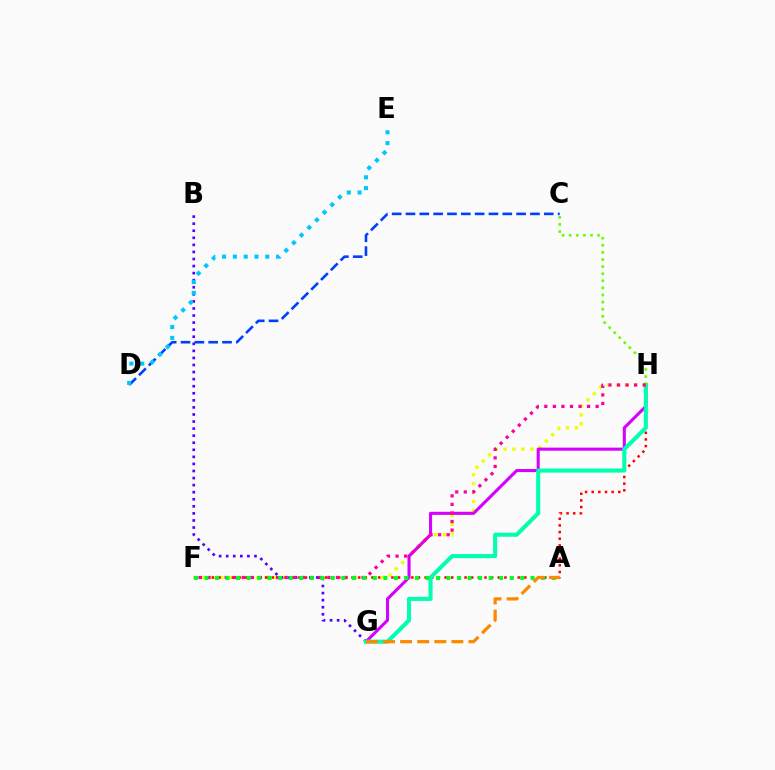{('F', 'H'): [{'color': '#eeff00', 'line_style': 'dotted', 'thickness': 2.42}, {'color': '#ff0000', 'line_style': 'dotted', 'thickness': 1.81}, {'color': '#ff00a0', 'line_style': 'dotted', 'thickness': 2.33}], ('G', 'H'): [{'color': '#d600ff', 'line_style': 'solid', 'thickness': 2.22}, {'color': '#00ffaf', 'line_style': 'solid', 'thickness': 2.93}], ('B', 'G'): [{'color': '#4f00ff', 'line_style': 'dotted', 'thickness': 1.92}], ('C', 'H'): [{'color': '#66ff00', 'line_style': 'dotted', 'thickness': 1.93}], ('C', 'D'): [{'color': '#003fff', 'line_style': 'dashed', 'thickness': 1.88}], ('A', 'F'): [{'color': '#00ff27', 'line_style': 'dotted', 'thickness': 2.86}], ('D', 'E'): [{'color': '#00c7ff', 'line_style': 'dotted', 'thickness': 2.93}], ('A', 'G'): [{'color': '#ff8800', 'line_style': 'dashed', 'thickness': 2.32}]}